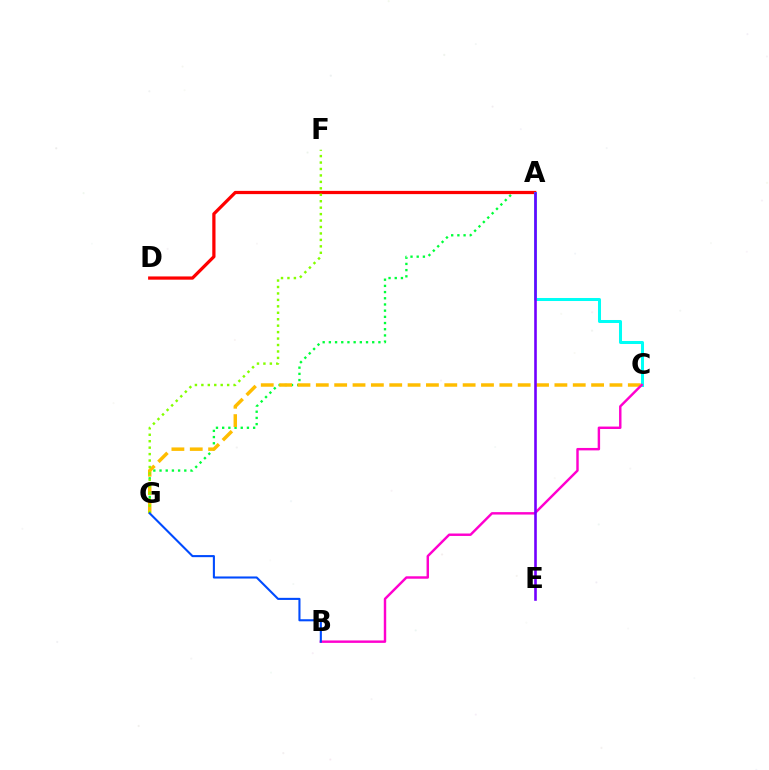{('A', 'G'): [{'color': '#00ff39', 'line_style': 'dotted', 'thickness': 1.68}], ('A', 'D'): [{'color': '#ff0000', 'line_style': 'solid', 'thickness': 2.33}], ('C', 'G'): [{'color': '#ffbd00', 'line_style': 'dashed', 'thickness': 2.49}], ('F', 'G'): [{'color': '#84ff00', 'line_style': 'dotted', 'thickness': 1.75}], ('A', 'C'): [{'color': '#00fff6', 'line_style': 'solid', 'thickness': 2.17}], ('B', 'C'): [{'color': '#ff00cf', 'line_style': 'solid', 'thickness': 1.75}], ('B', 'G'): [{'color': '#004bff', 'line_style': 'solid', 'thickness': 1.5}], ('A', 'E'): [{'color': '#7200ff', 'line_style': 'solid', 'thickness': 1.88}]}